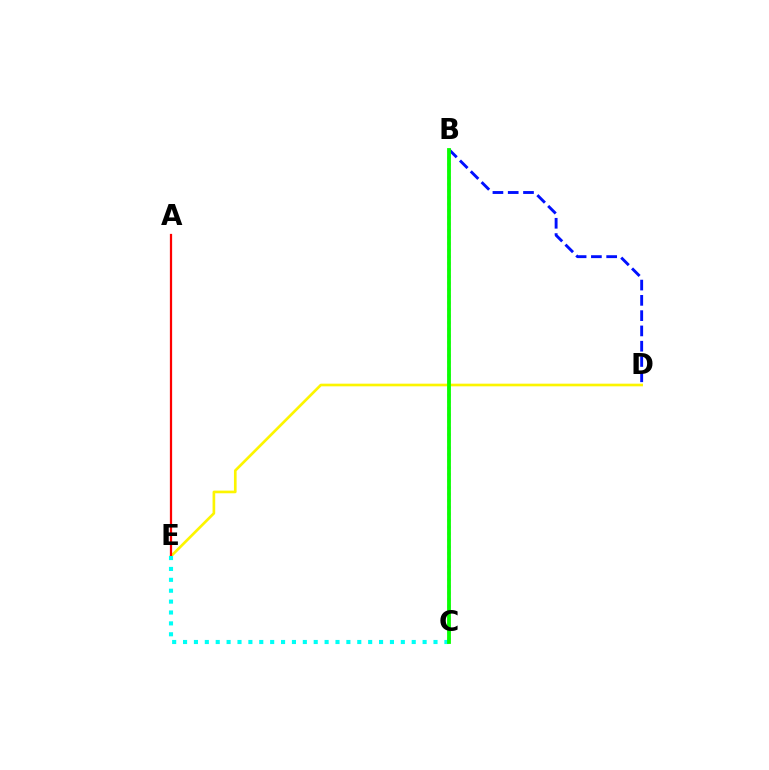{('B', 'C'): [{'color': '#ee00ff', 'line_style': 'dotted', 'thickness': 1.79}, {'color': '#08ff00', 'line_style': 'solid', 'thickness': 2.75}], ('D', 'E'): [{'color': '#fcf500', 'line_style': 'solid', 'thickness': 1.91}], ('A', 'E'): [{'color': '#ff0000', 'line_style': 'solid', 'thickness': 1.62}], ('B', 'D'): [{'color': '#0010ff', 'line_style': 'dashed', 'thickness': 2.08}], ('C', 'E'): [{'color': '#00fff6', 'line_style': 'dotted', 'thickness': 2.96}]}